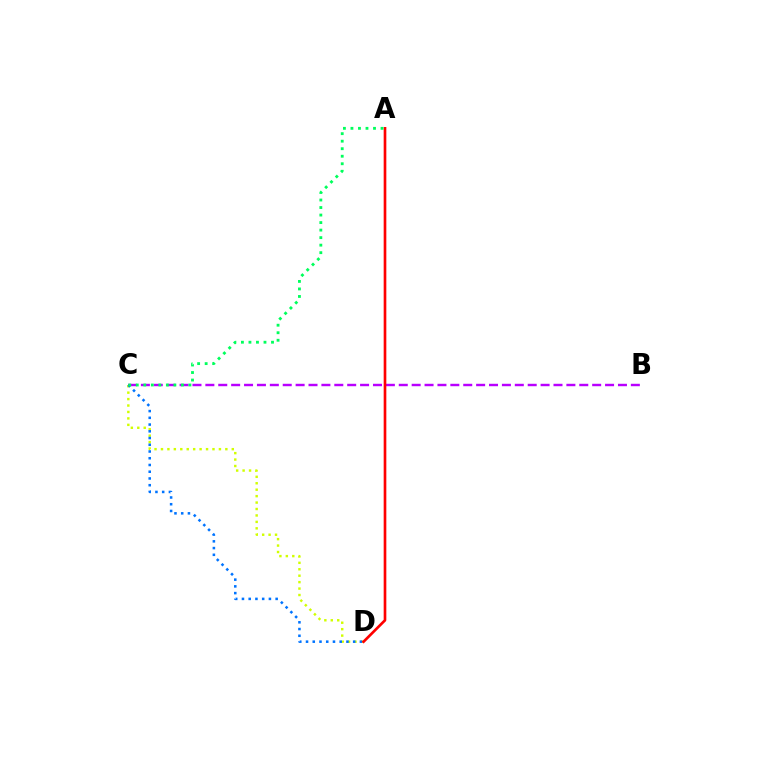{('B', 'C'): [{'color': '#b900ff', 'line_style': 'dashed', 'thickness': 1.75}], ('C', 'D'): [{'color': '#d1ff00', 'line_style': 'dotted', 'thickness': 1.75}, {'color': '#0074ff', 'line_style': 'dotted', 'thickness': 1.83}], ('A', 'D'): [{'color': '#ff0000', 'line_style': 'solid', 'thickness': 1.91}], ('A', 'C'): [{'color': '#00ff5c', 'line_style': 'dotted', 'thickness': 2.04}]}